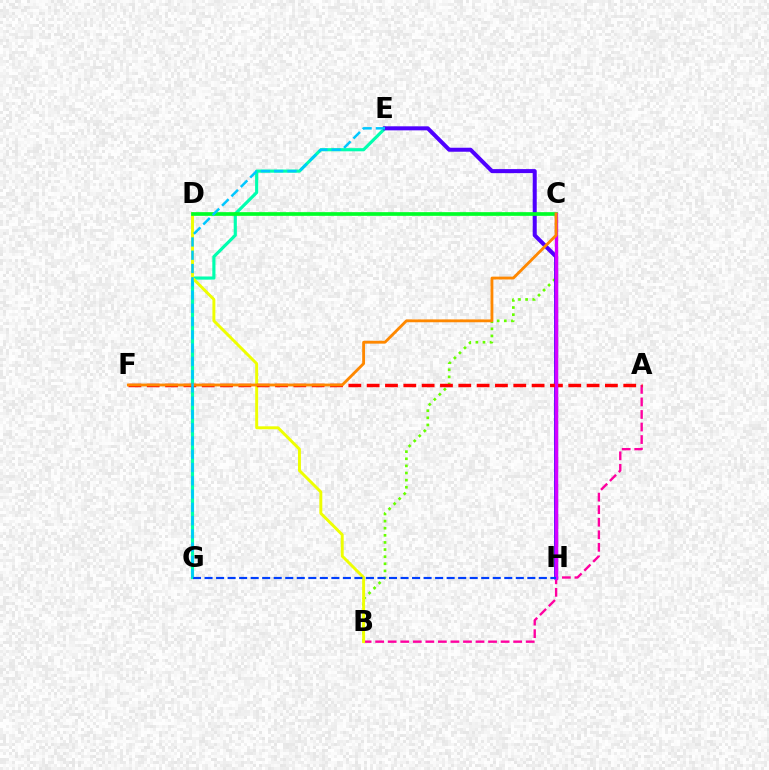{('E', 'G'): [{'color': '#00ffaf', 'line_style': 'solid', 'thickness': 2.27}, {'color': '#00c7ff', 'line_style': 'dashed', 'thickness': 1.8}], ('A', 'B'): [{'color': '#ff00a0', 'line_style': 'dashed', 'thickness': 1.7}], ('B', 'C'): [{'color': '#66ff00', 'line_style': 'dotted', 'thickness': 1.93}], ('E', 'H'): [{'color': '#4f00ff', 'line_style': 'solid', 'thickness': 2.9}], ('B', 'D'): [{'color': '#eeff00', 'line_style': 'solid', 'thickness': 2.11}], ('A', 'F'): [{'color': '#ff0000', 'line_style': 'dashed', 'thickness': 2.49}], ('C', 'D'): [{'color': '#00ff27', 'line_style': 'solid', 'thickness': 2.66}], ('C', 'H'): [{'color': '#d600ff', 'line_style': 'solid', 'thickness': 2.39}], ('C', 'F'): [{'color': '#ff8800', 'line_style': 'solid', 'thickness': 2.04}], ('G', 'H'): [{'color': '#003fff', 'line_style': 'dashed', 'thickness': 1.57}]}